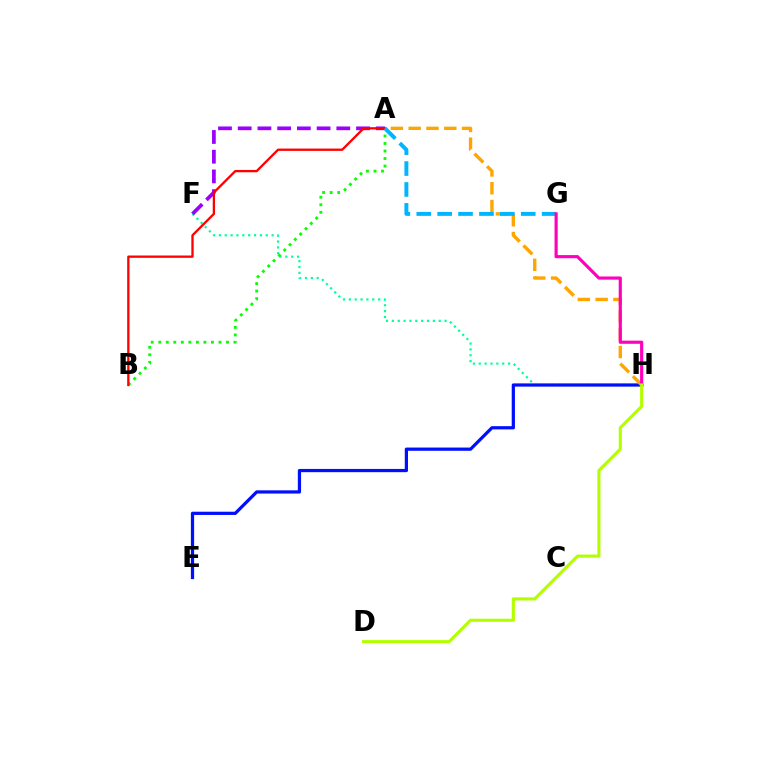{('F', 'H'): [{'color': '#00ff9d', 'line_style': 'dotted', 'thickness': 1.59}], ('A', 'B'): [{'color': '#08ff00', 'line_style': 'dotted', 'thickness': 2.05}, {'color': '#ff0000', 'line_style': 'solid', 'thickness': 1.66}], ('A', 'F'): [{'color': '#9b00ff', 'line_style': 'dashed', 'thickness': 2.68}], ('E', 'H'): [{'color': '#0010ff', 'line_style': 'solid', 'thickness': 2.33}], ('A', 'H'): [{'color': '#ffa500', 'line_style': 'dashed', 'thickness': 2.42}], ('A', 'G'): [{'color': '#00b5ff', 'line_style': 'dashed', 'thickness': 2.84}], ('G', 'H'): [{'color': '#ff00bd', 'line_style': 'solid', 'thickness': 2.27}], ('D', 'H'): [{'color': '#b3ff00', 'line_style': 'solid', 'thickness': 2.26}]}